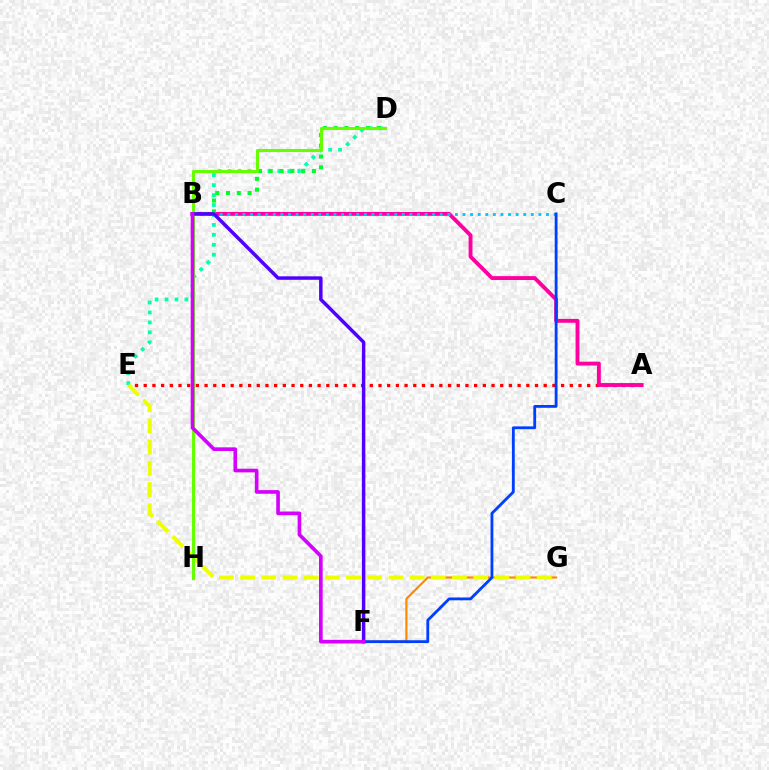{('A', 'E'): [{'color': '#ff0000', 'line_style': 'dotted', 'thickness': 2.36}], ('A', 'B'): [{'color': '#ff00a0', 'line_style': 'solid', 'thickness': 2.79}], ('D', 'E'): [{'color': '#00ffaf', 'line_style': 'dotted', 'thickness': 2.7}], ('F', 'G'): [{'color': '#ff8800', 'line_style': 'solid', 'thickness': 1.56}], ('B', 'D'): [{'color': '#00ff27', 'line_style': 'dotted', 'thickness': 2.93}], ('B', 'C'): [{'color': '#00c7ff', 'line_style': 'dotted', 'thickness': 2.06}], ('C', 'F'): [{'color': '#003fff', 'line_style': 'solid', 'thickness': 2.03}], ('E', 'G'): [{'color': '#eeff00', 'line_style': 'dashed', 'thickness': 2.88}], ('D', 'H'): [{'color': '#66ff00', 'line_style': 'solid', 'thickness': 2.21}], ('B', 'F'): [{'color': '#4f00ff', 'line_style': 'solid', 'thickness': 2.5}, {'color': '#d600ff', 'line_style': 'solid', 'thickness': 2.63}]}